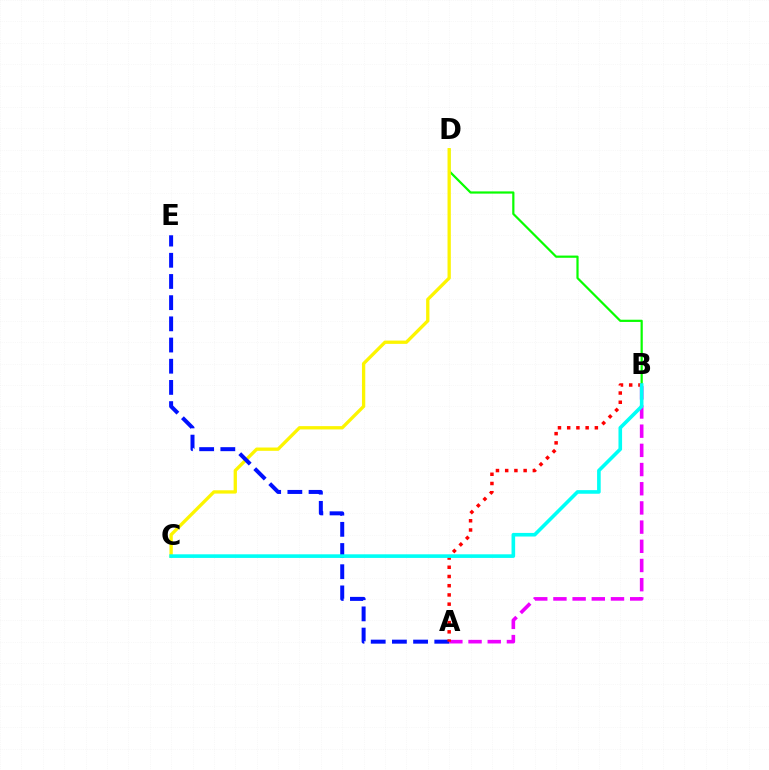{('B', 'D'): [{'color': '#08ff00', 'line_style': 'solid', 'thickness': 1.59}], ('A', 'B'): [{'color': '#ee00ff', 'line_style': 'dashed', 'thickness': 2.61}, {'color': '#ff0000', 'line_style': 'dotted', 'thickness': 2.51}], ('C', 'D'): [{'color': '#fcf500', 'line_style': 'solid', 'thickness': 2.38}], ('A', 'E'): [{'color': '#0010ff', 'line_style': 'dashed', 'thickness': 2.88}], ('B', 'C'): [{'color': '#00fff6', 'line_style': 'solid', 'thickness': 2.6}]}